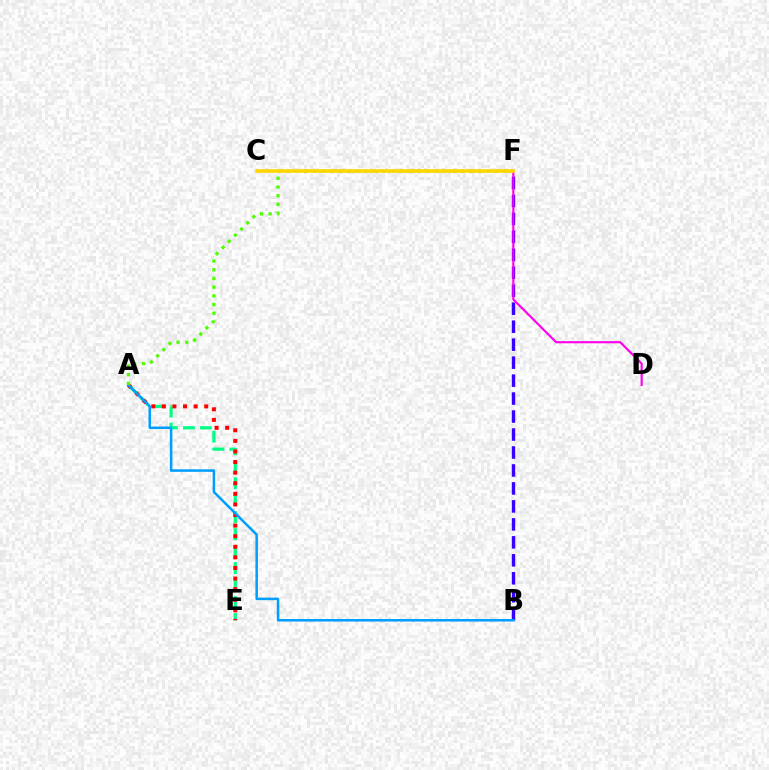{('B', 'F'): [{'color': '#3700ff', 'line_style': 'dashed', 'thickness': 2.44}], ('D', 'F'): [{'color': '#ff00ed', 'line_style': 'solid', 'thickness': 1.53}], ('A', 'E'): [{'color': '#00ff86', 'line_style': 'dashed', 'thickness': 2.31}, {'color': '#ff0000', 'line_style': 'dotted', 'thickness': 2.88}], ('A', 'B'): [{'color': '#009eff', 'line_style': 'solid', 'thickness': 1.81}], ('A', 'F'): [{'color': '#4fff00', 'line_style': 'dotted', 'thickness': 2.37}], ('C', 'F'): [{'color': '#ffd500', 'line_style': 'solid', 'thickness': 2.59}]}